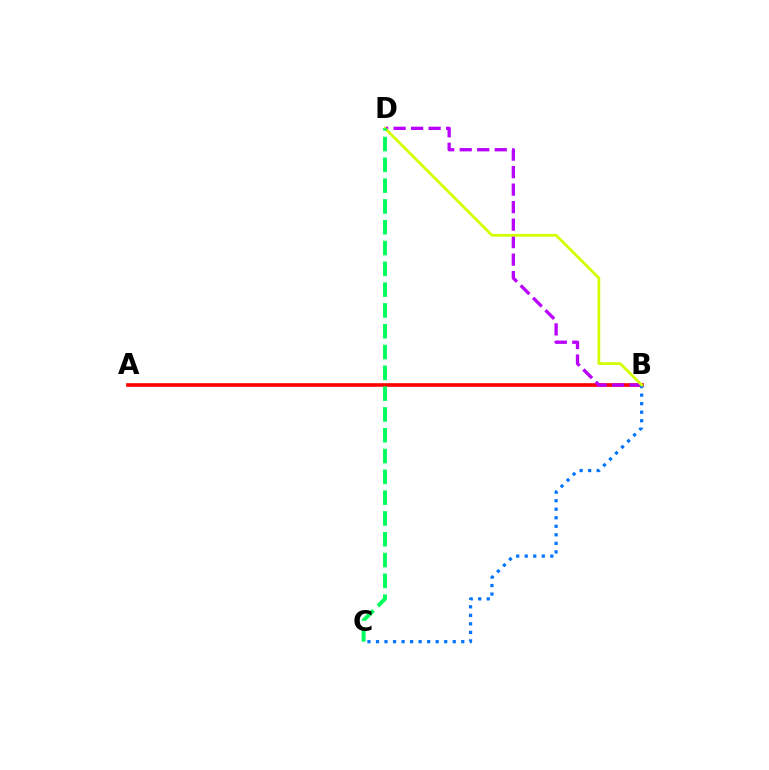{('A', 'B'): [{'color': '#ff0000', 'line_style': 'solid', 'thickness': 2.62}], ('B', 'D'): [{'color': '#b900ff', 'line_style': 'dashed', 'thickness': 2.38}, {'color': '#d1ff00', 'line_style': 'solid', 'thickness': 1.98}], ('B', 'C'): [{'color': '#0074ff', 'line_style': 'dotted', 'thickness': 2.32}], ('C', 'D'): [{'color': '#00ff5c', 'line_style': 'dashed', 'thickness': 2.83}]}